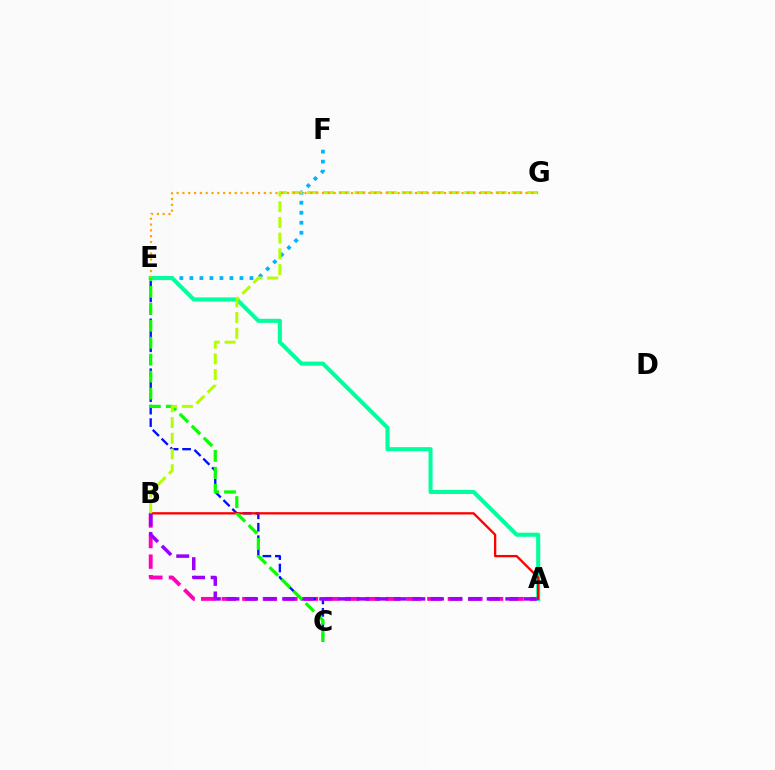{('E', 'F'): [{'color': '#00b5ff', 'line_style': 'dotted', 'thickness': 2.72}], ('A', 'B'): [{'color': '#ff00bd', 'line_style': 'dashed', 'thickness': 2.79}, {'color': '#ff0000', 'line_style': 'solid', 'thickness': 1.66}, {'color': '#9b00ff', 'line_style': 'dashed', 'thickness': 2.53}], ('A', 'E'): [{'color': '#00ff9d', 'line_style': 'solid', 'thickness': 2.92}], ('C', 'E'): [{'color': '#0010ff', 'line_style': 'dashed', 'thickness': 1.69}, {'color': '#08ff00', 'line_style': 'dashed', 'thickness': 2.3}], ('B', 'G'): [{'color': '#b3ff00', 'line_style': 'dashed', 'thickness': 2.13}], ('E', 'G'): [{'color': '#ffa500', 'line_style': 'dotted', 'thickness': 1.58}]}